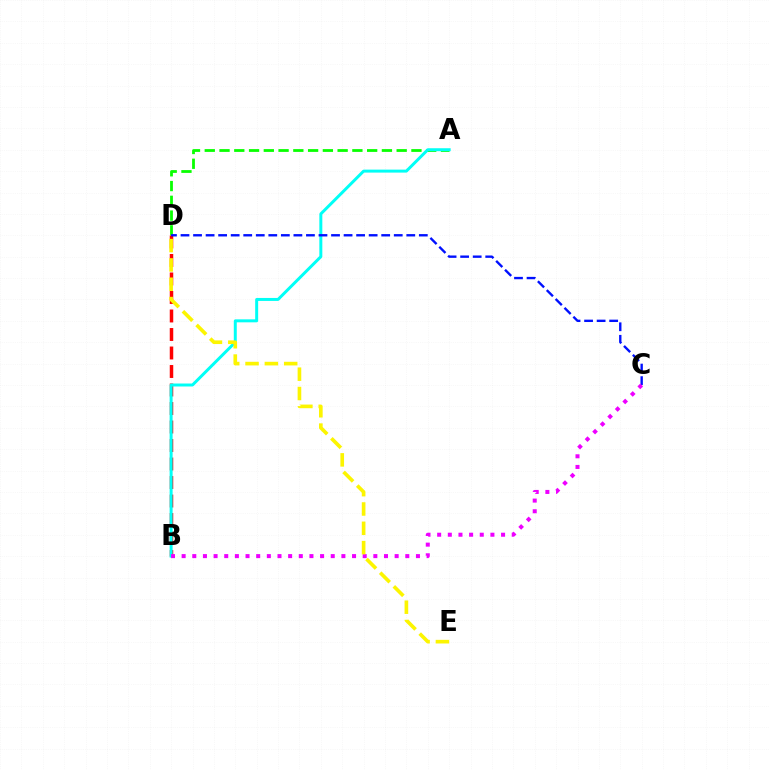{('A', 'D'): [{'color': '#08ff00', 'line_style': 'dashed', 'thickness': 2.01}], ('B', 'D'): [{'color': '#ff0000', 'line_style': 'dashed', 'thickness': 2.51}], ('A', 'B'): [{'color': '#00fff6', 'line_style': 'solid', 'thickness': 2.15}], ('C', 'D'): [{'color': '#0010ff', 'line_style': 'dashed', 'thickness': 1.7}], ('B', 'C'): [{'color': '#ee00ff', 'line_style': 'dotted', 'thickness': 2.89}], ('D', 'E'): [{'color': '#fcf500', 'line_style': 'dashed', 'thickness': 2.63}]}